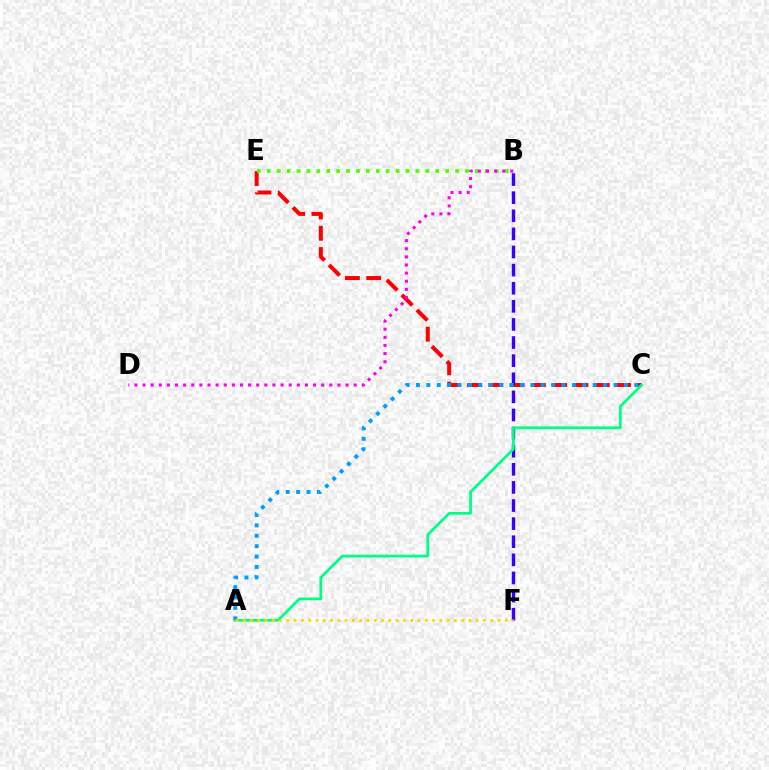{('C', 'E'): [{'color': '#ff0000', 'line_style': 'dashed', 'thickness': 2.89}], ('B', 'E'): [{'color': '#4fff00', 'line_style': 'dotted', 'thickness': 2.69}], ('B', 'F'): [{'color': '#3700ff', 'line_style': 'dashed', 'thickness': 2.46}], ('A', 'C'): [{'color': '#00ff86', 'line_style': 'solid', 'thickness': 1.99}, {'color': '#009eff', 'line_style': 'dotted', 'thickness': 2.82}], ('B', 'D'): [{'color': '#ff00ed', 'line_style': 'dotted', 'thickness': 2.21}], ('A', 'F'): [{'color': '#ffd500', 'line_style': 'dotted', 'thickness': 1.98}]}